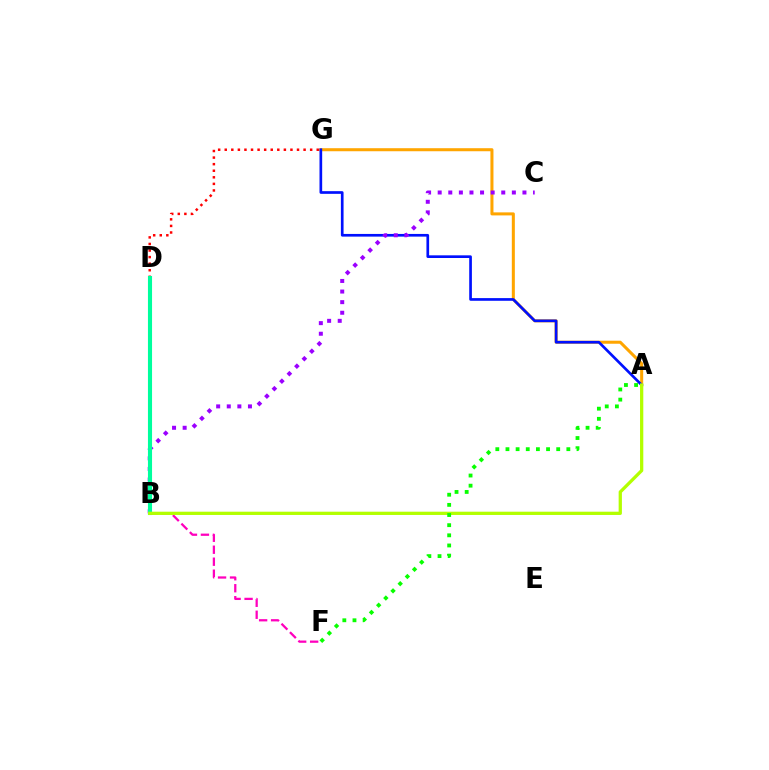{('A', 'G'): [{'color': '#ffa500', 'line_style': 'solid', 'thickness': 2.19}, {'color': '#0010ff', 'line_style': 'solid', 'thickness': 1.93}], ('D', 'G'): [{'color': '#ff0000', 'line_style': 'dotted', 'thickness': 1.79}], ('B', 'D'): [{'color': '#00b5ff', 'line_style': 'dotted', 'thickness': 1.88}, {'color': '#00ff9d', 'line_style': 'solid', 'thickness': 2.96}], ('B', 'C'): [{'color': '#9b00ff', 'line_style': 'dotted', 'thickness': 2.88}], ('B', 'F'): [{'color': '#ff00bd', 'line_style': 'dashed', 'thickness': 1.63}], ('A', 'B'): [{'color': '#b3ff00', 'line_style': 'solid', 'thickness': 2.35}], ('A', 'F'): [{'color': '#08ff00', 'line_style': 'dotted', 'thickness': 2.76}]}